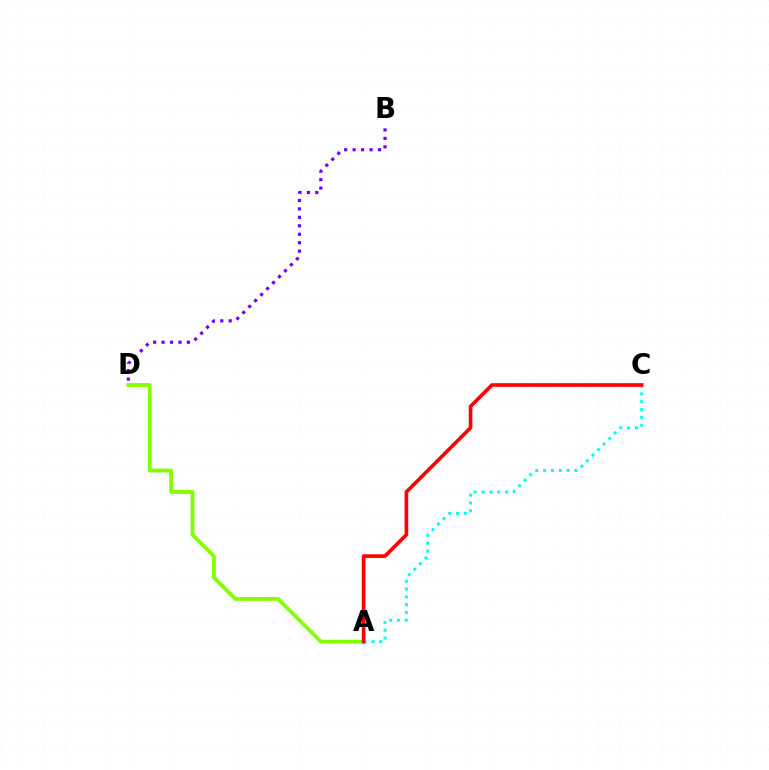{('A', 'C'): [{'color': '#00fff6', 'line_style': 'dotted', 'thickness': 2.13}, {'color': '#ff0000', 'line_style': 'solid', 'thickness': 2.62}], ('B', 'D'): [{'color': '#7200ff', 'line_style': 'dotted', 'thickness': 2.29}], ('A', 'D'): [{'color': '#84ff00', 'line_style': 'solid', 'thickness': 2.76}]}